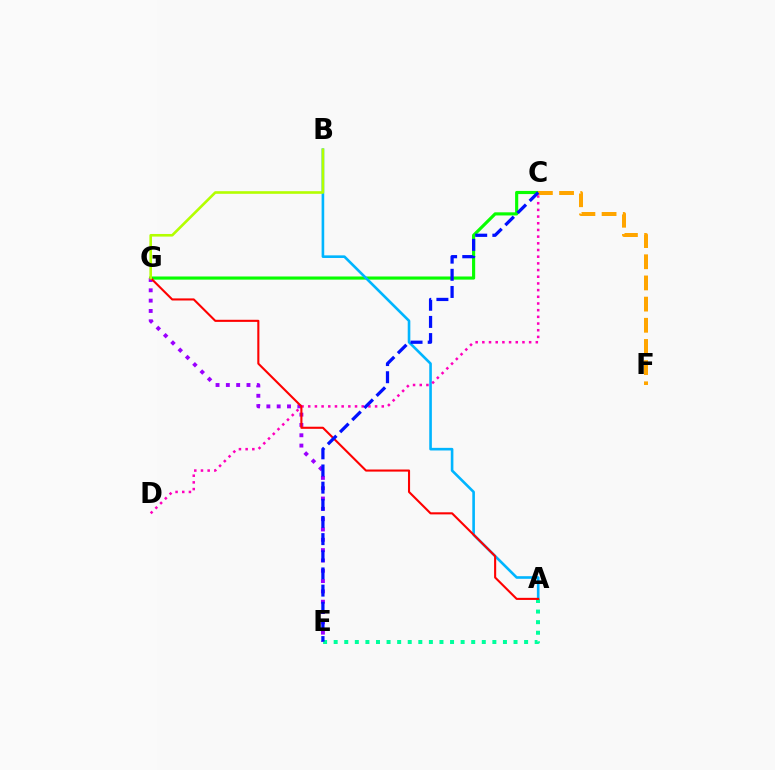{('C', 'G'): [{'color': '#08ff00', 'line_style': 'solid', 'thickness': 2.26}], ('A', 'B'): [{'color': '#00b5ff', 'line_style': 'solid', 'thickness': 1.89}], ('C', 'D'): [{'color': '#ff00bd', 'line_style': 'dotted', 'thickness': 1.82}], ('C', 'F'): [{'color': '#ffa500', 'line_style': 'dashed', 'thickness': 2.88}], ('E', 'G'): [{'color': '#9b00ff', 'line_style': 'dotted', 'thickness': 2.8}], ('A', 'E'): [{'color': '#00ff9d', 'line_style': 'dotted', 'thickness': 2.87}], ('A', 'G'): [{'color': '#ff0000', 'line_style': 'solid', 'thickness': 1.51}], ('C', 'E'): [{'color': '#0010ff', 'line_style': 'dashed', 'thickness': 2.33}], ('B', 'G'): [{'color': '#b3ff00', 'line_style': 'solid', 'thickness': 1.88}]}